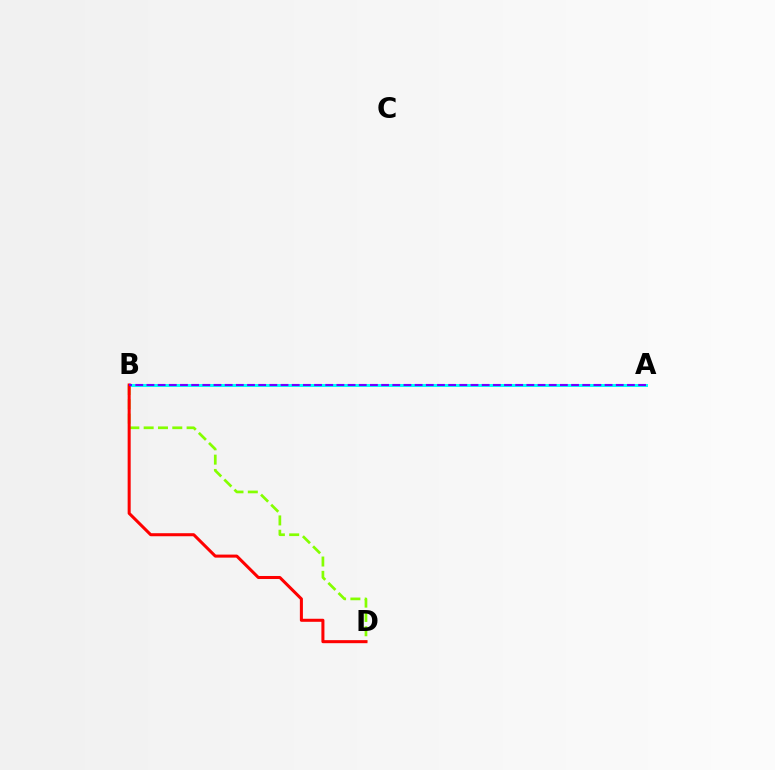{('B', 'D'): [{'color': '#84ff00', 'line_style': 'dashed', 'thickness': 1.95}, {'color': '#ff0000', 'line_style': 'solid', 'thickness': 2.19}], ('A', 'B'): [{'color': '#00fff6', 'line_style': 'solid', 'thickness': 2.15}, {'color': '#7200ff', 'line_style': 'dashed', 'thickness': 1.52}]}